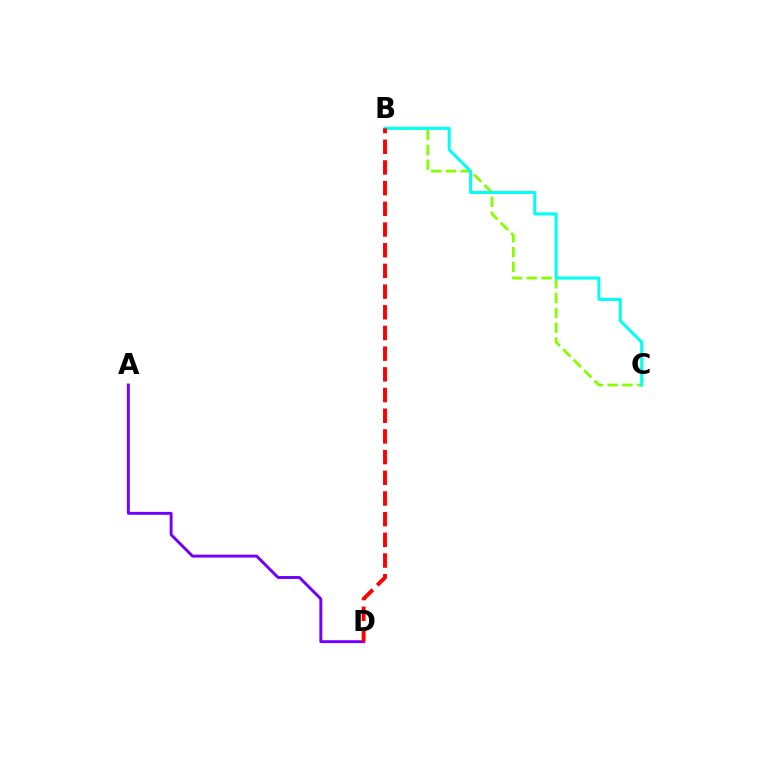{('B', 'C'): [{'color': '#84ff00', 'line_style': 'dashed', 'thickness': 2.01}, {'color': '#00fff6', 'line_style': 'solid', 'thickness': 2.17}], ('A', 'D'): [{'color': '#7200ff', 'line_style': 'solid', 'thickness': 2.1}], ('B', 'D'): [{'color': '#ff0000', 'line_style': 'dashed', 'thickness': 2.81}]}